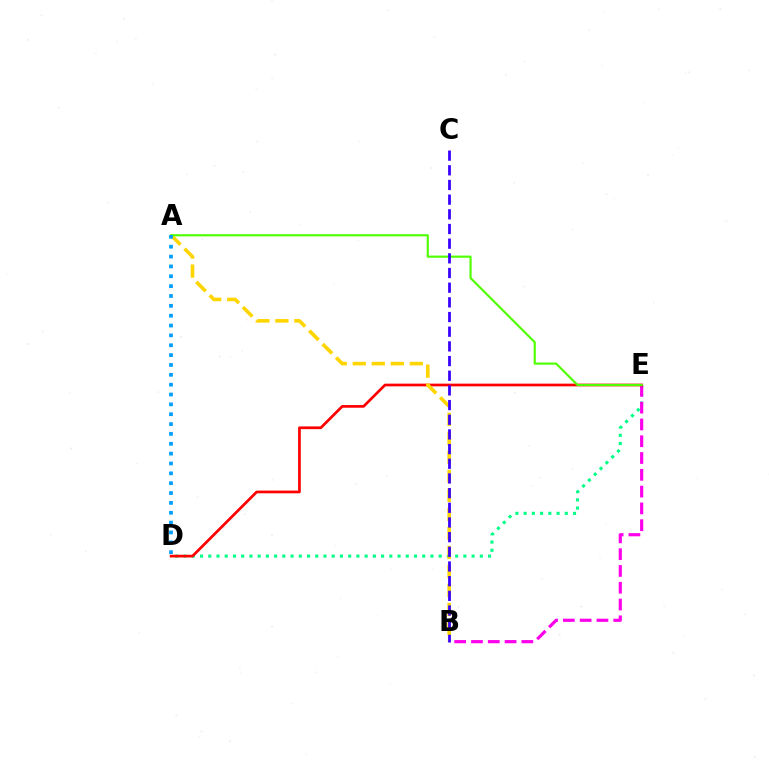{('D', 'E'): [{'color': '#00ff86', 'line_style': 'dotted', 'thickness': 2.24}, {'color': '#ff0000', 'line_style': 'solid', 'thickness': 1.95}], ('B', 'E'): [{'color': '#ff00ed', 'line_style': 'dashed', 'thickness': 2.28}], ('A', 'B'): [{'color': '#ffd500', 'line_style': 'dashed', 'thickness': 2.58}], ('A', 'E'): [{'color': '#4fff00', 'line_style': 'solid', 'thickness': 1.55}], ('A', 'D'): [{'color': '#009eff', 'line_style': 'dotted', 'thickness': 2.68}], ('B', 'C'): [{'color': '#3700ff', 'line_style': 'dashed', 'thickness': 1.99}]}